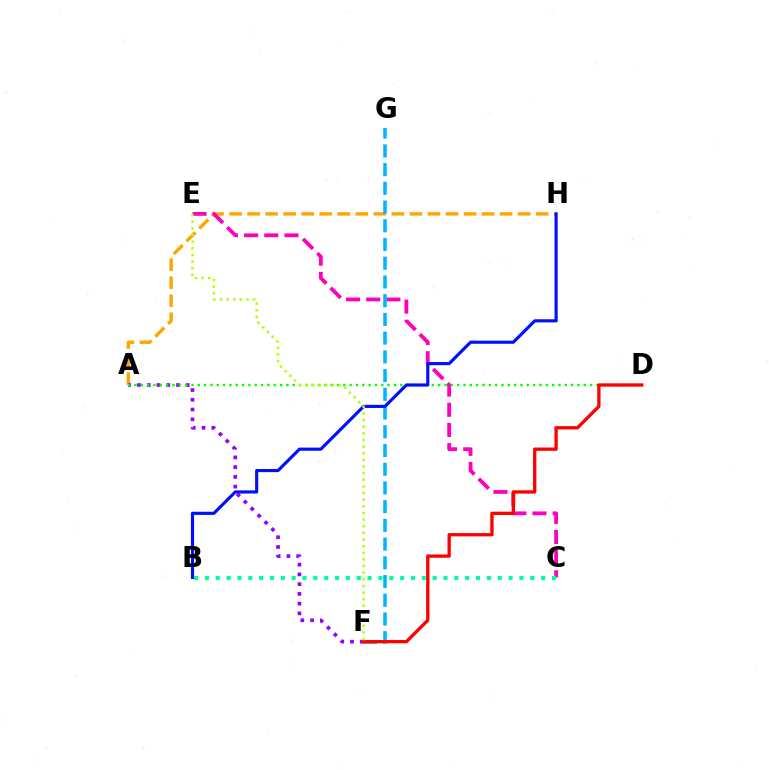{('A', 'H'): [{'color': '#ffa500', 'line_style': 'dashed', 'thickness': 2.45}], ('A', 'F'): [{'color': '#9b00ff', 'line_style': 'dotted', 'thickness': 2.65}], ('C', 'E'): [{'color': '#ff00bd', 'line_style': 'dashed', 'thickness': 2.74}], ('F', 'G'): [{'color': '#00b5ff', 'line_style': 'dashed', 'thickness': 2.54}], ('A', 'D'): [{'color': '#08ff00', 'line_style': 'dotted', 'thickness': 1.72}], ('B', 'C'): [{'color': '#00ff9d', 'line_style': 'dotted', 'thickness': 2.95}], ('D', 'F'): [{'color': '#ff0000', 'line_style': 'solid', 'thickness': 2.38}], ('B', 'H'): [{'color': '#0010ff', 'line_style': 'solid', 'thickness': 2.27}], ('E', 'F'): [{'color': '#b3ff00', 'line_style': 'dotted', 'thickness': 1.8}]}